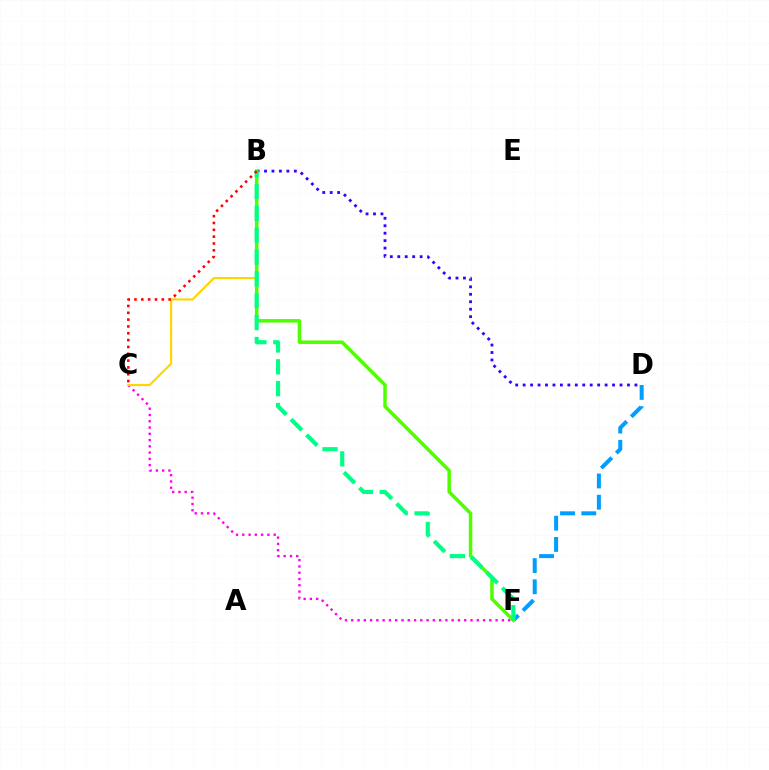{('D', 'F'): [{'color': '#009eff', 'line_style': 'dashed', 'thickness': 2.89}], ('B', 'D'): [{'color': '#3700ff', 'line_style': 'dotted', 'thickness': 2.02}], ('C', 'F'): [{'color': '#ff00ed', 'line_style': 'dotted', 'thickness': 1.7}], ('B', 'C'): [{'color': '#ffd500', 'line_style': 'solid', 'thickness': 1.55}, {'color': '#ff0000', 'line_style': 'dotted', 'thickness': 1.86}], ('B', 'F'): [{'color': '#4fff00', 'line_style': 'solid', 'thickness': 2.52}, {'color': '#00ff86', 'line_style': 'dashed', 'thickness': 2.97}]}